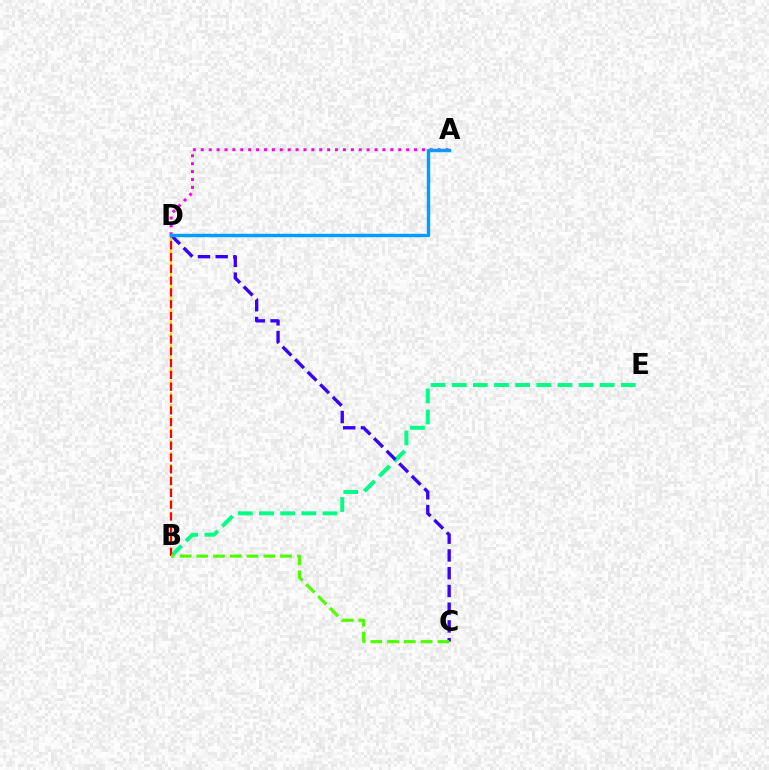{('B', 'E'): [{'color': '#00ff86', 'line_style': 'dashed', 'thickness': 2.87}], ('C', 'D'): [{'color': '#3700ff', 'line_style': 'dashed', 'thickness': 2.41}], ('B', 'D'): [{'color': '#ffd500', 'line_style': 'dashed', 'thickness': 1.62}, {'color': '#ff0000', 'line_style': 'dashed', 'thickness': 1.6}], ('A', 'D'): [{'color': '#ff00ed', 'line_style': 'dotted', 'thickness': 2.15}, {'color': '#009eff', 'line_style': 'solid', 'thickness': 2.46}], ('B', 'C'): [{'color': '#4fff00', 'line_style': 'dashed', 'thickness': 2.28}]}